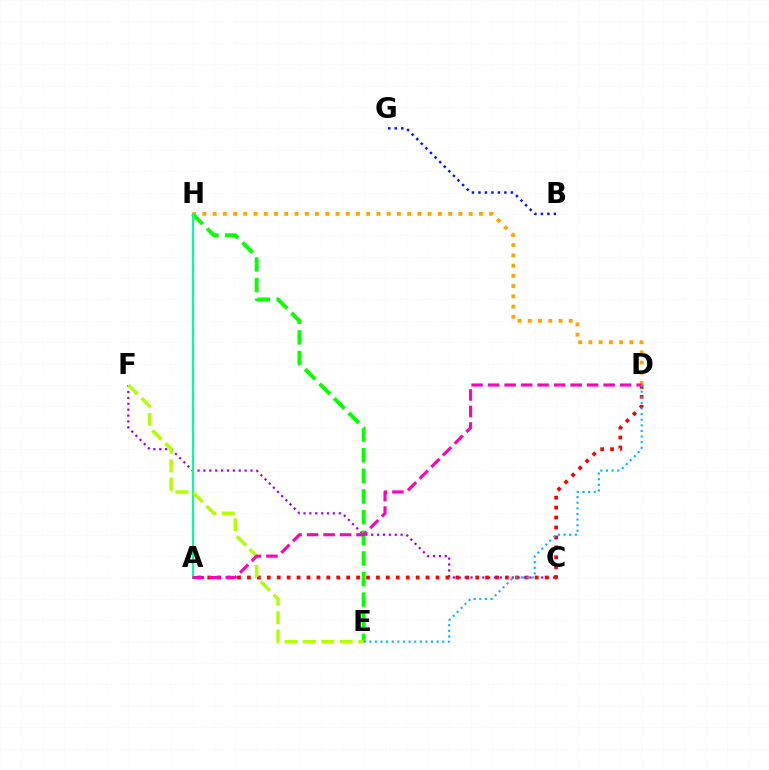{('D', 'H'): [{'color': '#ffa500', 'line_style': 'dotted', 'thickness': 2.78}], ('C', 'F'): [{'color': '#9b00ff', 'line_style': 'dotted', 'thickness': 1.6}], ('B', 'G'): [{'color': '#0010ff', 'line_style': 'dotted', 'thickness': 1.76}], ('E', 'H'): [{'color': '#08ff00', 'line_style': 'dashed', 'thickness': 2.8}], ('A', 'D'): [{'color': '#ff0000', 'line_style': 'dotted', 'thickness': 2.7}, {'color': '#ff00bd', 'line_style': 'dashed', 'thickness': 2.24}], ('A', 'H'): [{'color': '#00ff9d', 'line_style': 'solid', 'thickness': 1.51}], ('E', 'F'): [{'color': '#b3ff00', 'line_style': 'dashed', 'thickness': 2.5}], ('D', 'E'): [{'color': '#00b5ff', 'line_style': 'dotted', 'thickness': 1.52}]}